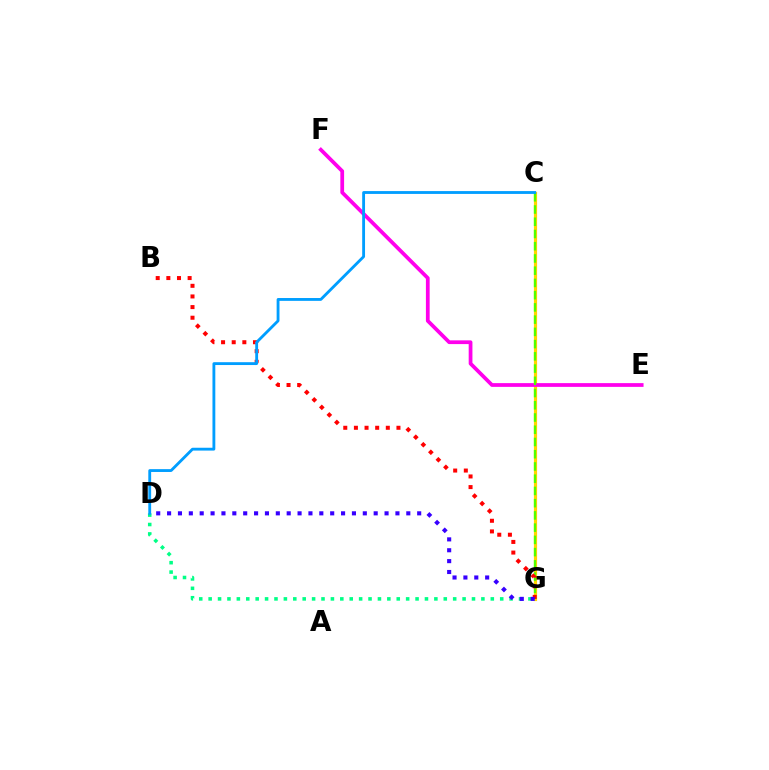{('D', 'G'): [{'color': '#00ff86', 'line_style': 'dotted', 'thickness': 2.56}, {'color': '#3700ff', 'line_style': 'dotted', 'thickness': 2.95}], ('C', 'G'): [{'color': '#ffd500', 'line_style': 'solid', 'thickness': 2.29}, {'color': '#4fff00', 'line_style': 'dashed', 'thickness': 1.66}], ('E', 'F'): [{'color': '#ff00ed', 'line_style': 'solid', 'thickness': 2.7}], ('B', 'G'): [{'color': '#ff0000', 'line_style': 'dotted', 'thickness': 2.89}], ('C', 'D'): [{'color': '#009eff', 'line_style': 'solid', 'thickness': 2.04}]}